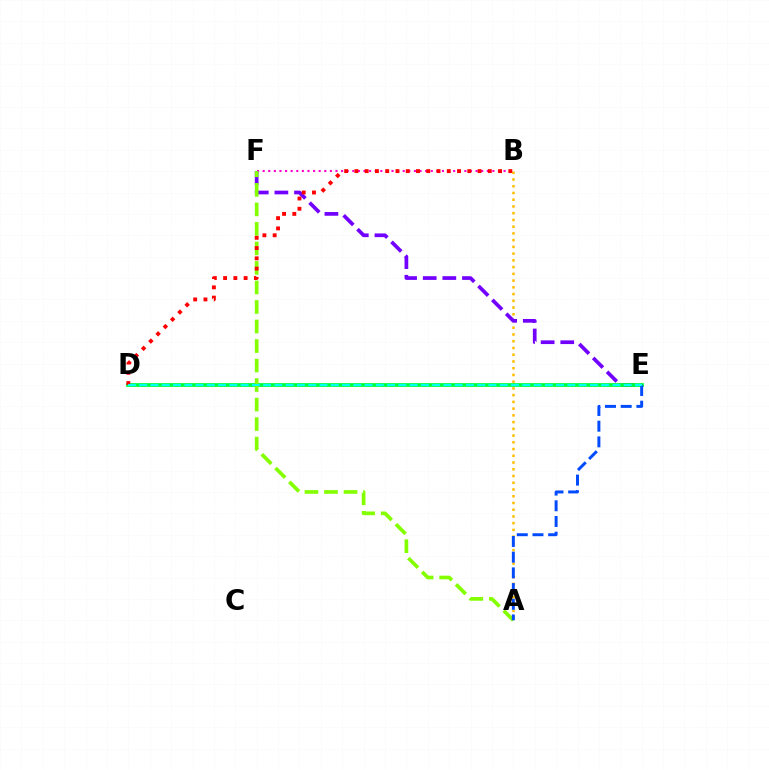{('B', 'F'): [{'color': '#ff00cf', 'line_style': 'dotted', 'thickness': 1.52}], ('A', 'B'): [{'color': '#ffbd00', 'line_style': 'dotted', 'thickness': 1.83}], ('E', 'F'): [{'color': '#7200ff', 'line_style': 'dashed', 'thickness': 2.67}], ('D', 'E'): [{'color': '#00ff39', 'line_style': 'solid', 'thickness': 2.71}, {'color': '#00fff6', 'line_style': 'dashed', 'thickness': 1.53}], ('A', 'F'): [{'color': '#84ff00', 'line_style': 'dashed', 'thickness': 2.65}], ('B', 'D'): [{'color': '#ff0000', 'line_style': 'dotted', 'thickness': 2.79}], ('A', 'E'): [{'color': '#004bff', 'line_style': 'dashed', 'thickness': 2.13}]}